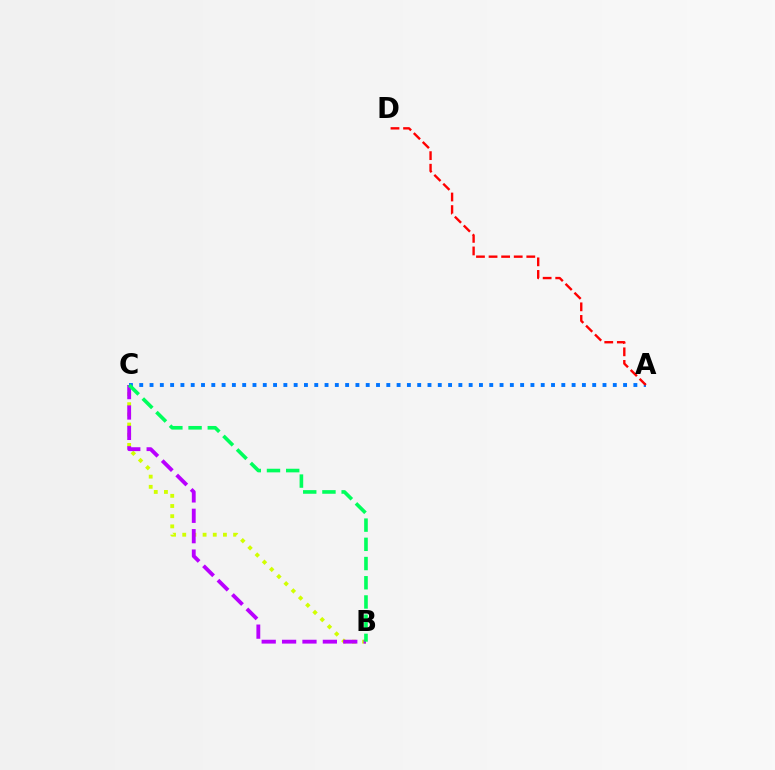{('B', 'C'): [{'color': '#d1ff00', 'line_style': 'dotted', 'thickness': 2.77}, {'color': '#b900ff', 'line_style': 'dashed', 'thickness': 2.77}, {'color': '#00ff5c', 'line_style': 'dashed', 'thickness': 2.61}], ('A', 'C'): [{'color': '#0074ff', 'line_style': 'dotted', 'thickness': 2.8}], ('A', 'D'): [{'color': '#ff0000', 'line_style': 'dashed', 'thickness': 1.71}]}